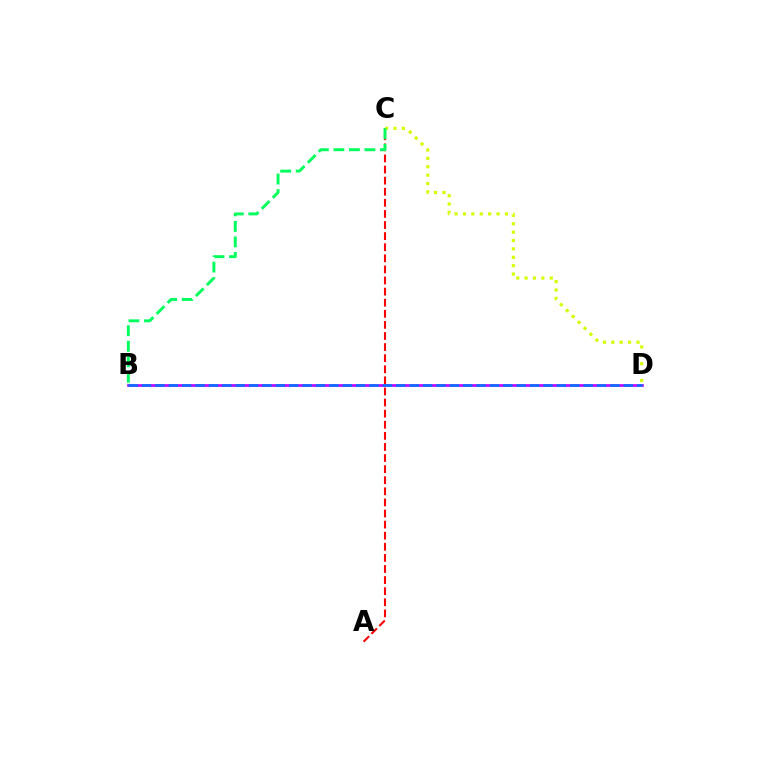{('B', 'D'): [{'color': '#b900ff', 'line_style': 'solid', 'thickness': 1.89}, {'color': '#0074ff', 'line_style': 'dashed', 'thickness': 1.82}], ('A', 'C'): [{'color': '#ff0000', 'line_style': 'dashed', 'thickness': 1.51}], ('C', 'D'): [{'color': '#d1ff00', 'line_style': 'dotted', 'thickness': 2.28}], ('B', 'C'): [{'color': '#00ff5c', 'line_style': 'dashed', 'thickness': 2.11}]}